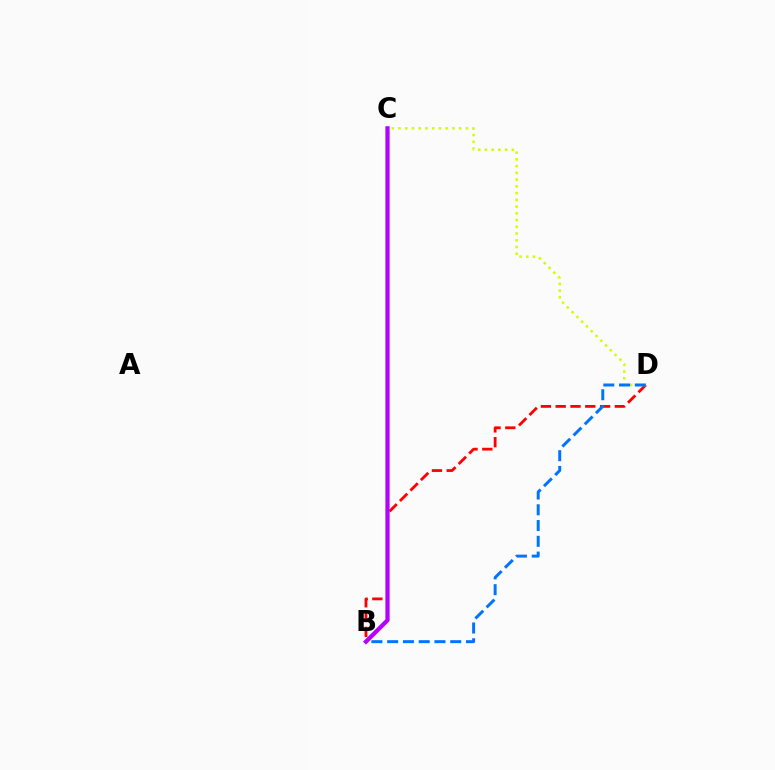{('B', 'D'): [{'color': '#ff0000', 'line_style': 'dashed', 'thickness': 2.01}, {'color': '#0074ff', 'line_style': 'dashed', 'thickness': 2.14}], ('C', 'D'): [{'color': '#d1ff00', 'line_style': 'dotted', 'thickness': 1.83}], ('B', 'C'): [{'color': '#00ff5c', 'line_style': 'solid', 'thickness': 2.46}, {'color': '#b900ff', 'line_style': 'solid', 'thickness': 2.99}]}